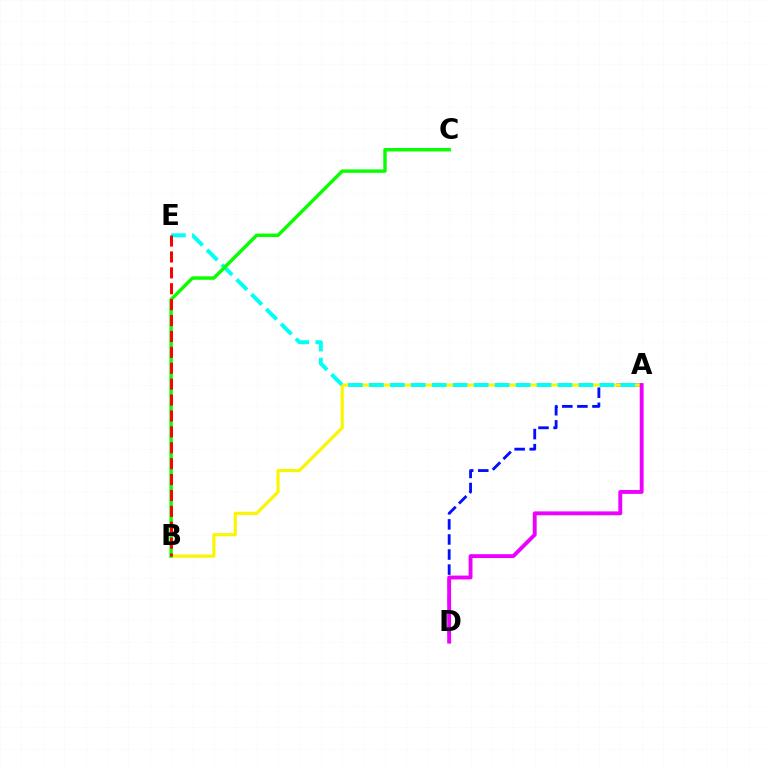{('A', 'D'): [{'color': '#0010ff', 'line_style': 'dashed', 'thickness': 2.05}, {'color': '#ee00ff', 'line_style': 'solid', 'thickness': 2.78}], ('A', 'B'): [{'color': '#fcf500', 'line_style': 'solid', 'thickness': 2.27}], ('A', 'E'): [{'color': '#00fff6', 'line_style': 'dashed', 'thickness': 2.85}], ('B', 'C'): [{'color': '#08ff00', 'line_style': 'solid', 'thickness': 2.47}], ('B', 'E'): [{'color': '#ff0000', 'line_style': 'dashed', 'thickness': 2.16}]}